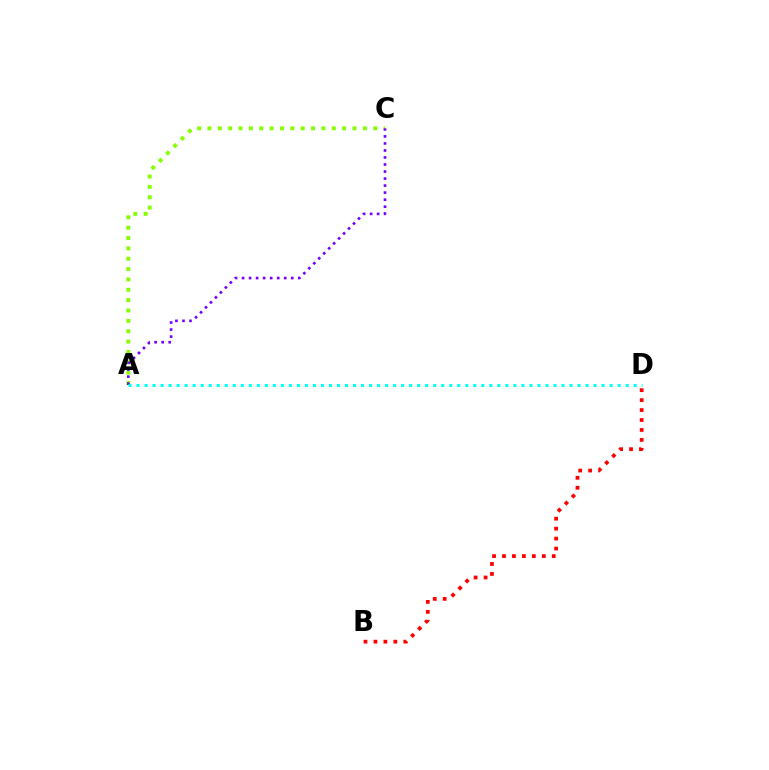{('A', 'C'): [{'color': '#84ff00', 'line_style': 'dotted', 'thickness': 2.81}, {'color': '#7200ff', 'line_style': 'dotted', 'thickness': 1.91}], ('B', 'D'): [{'color': '#ff0000', 'line_style': 'dotted', 'thickness': 2.7}], ('A', 'D'): [{'color': '#00fff6', 'line_style': 'dotted', 'thickness': 2.18}]}